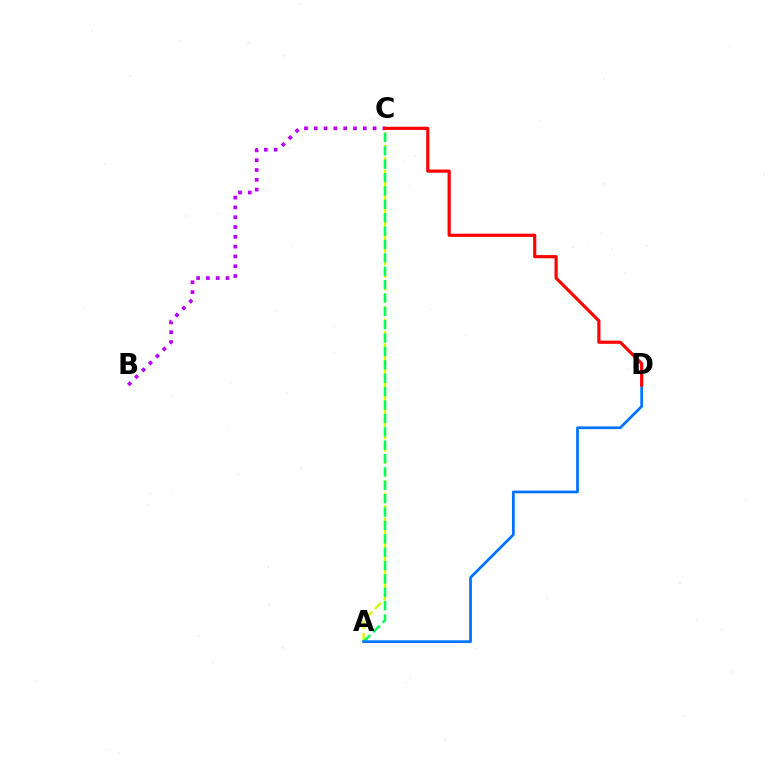{('A', 'C'): [{'color': '#d1ff00', 'line_style': 'dashed', 'thickness': 1.69}, {'color': '#00ff5c', 'line_style': 'dashed', 'thickness': 1.82}], ('B', 'C'): [{'color': '#b900ff', 'line_style': 'dotted', 'thickness': 2.66}], ('A', 'D'): [{'color': '#0074ff', 'line_style': 'solid', 'thickness': 1.98}], ('C', 'D'): [{'color': '#ff0000', 'line_style': 'solid', 'thickness': 2.28}]}